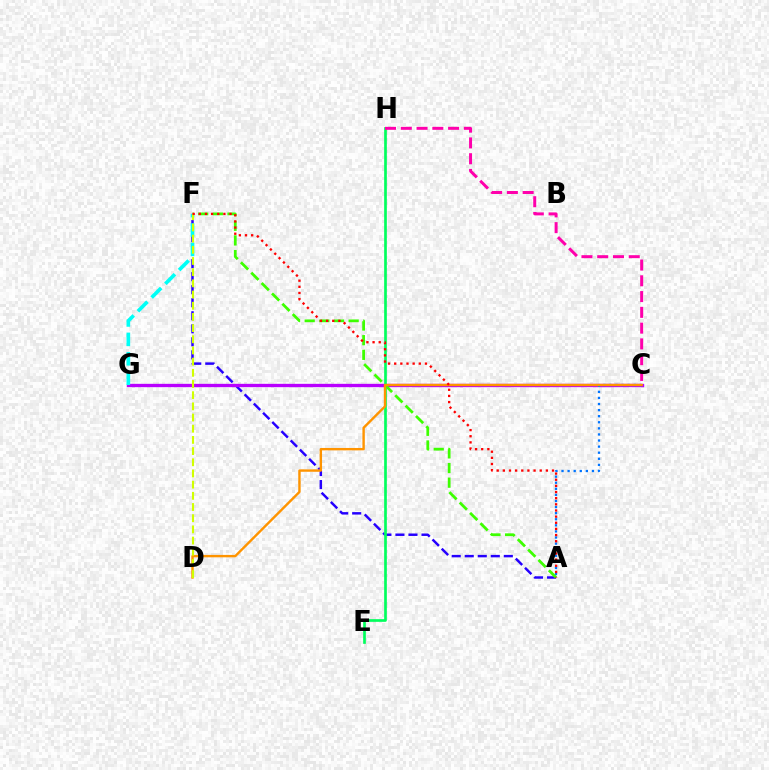{('A', 'F'): [{'color': '#2500ff', 'line_style': 'dashed', 'thickness': 1.77}, {'color': '#3dff00', 'line_style': 'dashed', 'thickness': 1.99}, {'color': '#ff0000', 'line_style': 'dotted', 'thickness': 1.67}], ('C', 'G'): [{'color': '#b900ff', 'line_style': 'solid', 'thickness': 2.4}], ('A', 'C'): [{'color': '#0074ff', 'line_style': 'dotted', 'thickness': 1.65}], ('E', 'H'): [{'color': '#00ff5c', 'line_style': 'solid', 'thickness': 1.93}], ('C', 'H'): [{'color': '#ff00ac', 'line_style': 'dashed', 'thickness': 2.14}], ('C', 'D'): [{'color': '#ff9400', 'line_style': 'solid', 'thickness': 1.73}], ('F', 'G'): [{'color': '#00fff6', 'line_style': 'dashed', 'thickness': 2.64}], ('D', 'F'): [{'color': '#d1ff00', 'line_style': 'dashed', 'thickness': 1.52}]}